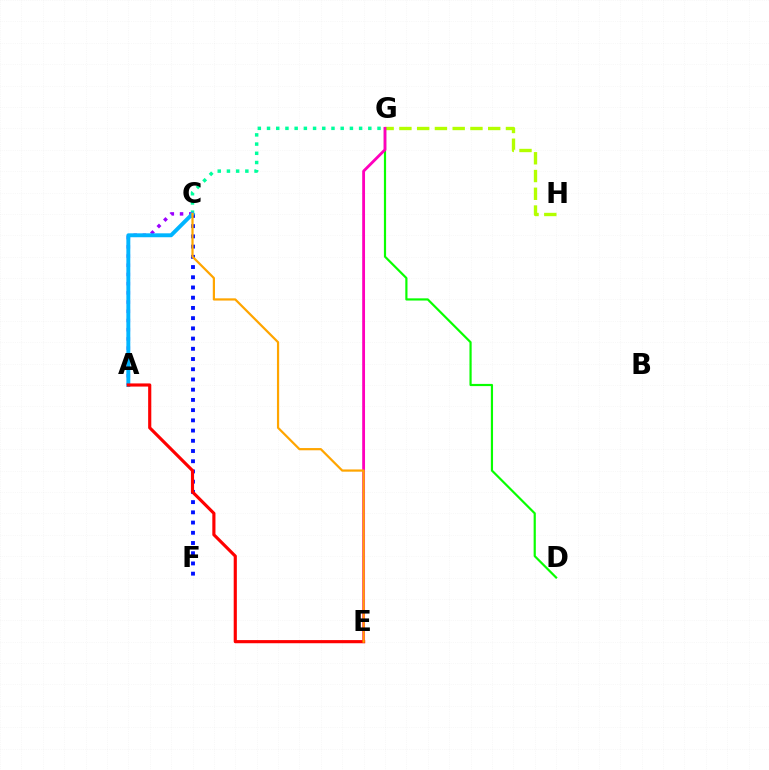{('C', 'F'): [{'color': '#0010ff', 'line_style': 'dotted', 'thickness': 2.78}], ('C', 'G'): [{'color': '#00ff9d', 'line_style': 'dotted', 'thickness': 2.5}], ('G', 'H'): [{'color': '#b3ff00', 'line_style': 'dashed', 'thickness': 2.41}], ('A', 'C'): [{'color': '#9b00ff', 'line_style': 'dotted', 'thickness': 2.5}, {'color': '#00b5ff', 'line_style': 'solid', 'thickness': 2.82}], ('D', 'G'): [{'color': '#08ff00', 'line_style': 'solid', 'thickness': 1.57}], ('E', 'G'): [{'color': '#ff00bd', 'line_style': 'solid', 'thickness': 2.04}], ('A', 'E'): [{'color': '#ff0000', 'line_style': 'solid', 'thickness': 2.27}], ('C', 'E'): [{'color': '#ffa500', 'line_style': 'solid', 'thickness': 1.6}]}